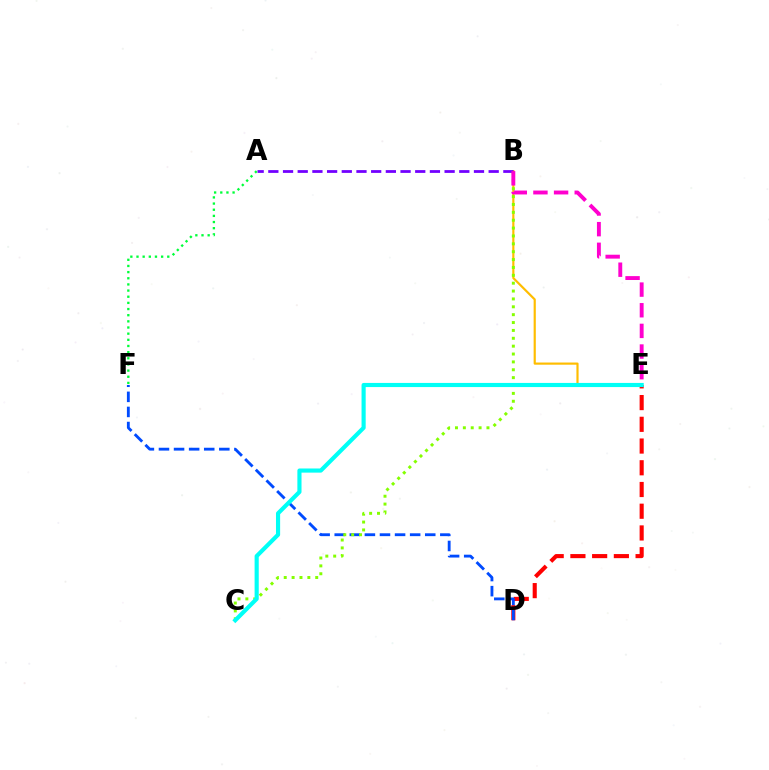{('D', 'E'): [{'color': '#ff0000', 'line_style': 'dashed', 'thickness': 2.95}], ('D', 'F'): [{'color': '#004bff', 'line_style': 'dashed', 'thickness': 2.05}], ('B', 'E'): [{'color': '#ffbd00', 'line_style': 'solid', 'thickness': 1.57}, {'color': '#ff00cf', 'line_style': 'dashed', 'thickness': 2.8}], ('B', 'C'): [{'color': '#84ff00', 'line_style': 'dotted', 'thickness': 2.14}], ('C', 'E'): [{'color': '#00fff6', 'line_style': 'solid', 'thickness': 2.98}], ('A', 'B'): [{'color': '#7200ff', 'line_style': 'dashed', 'thickness': 2.0}], ('A', 'F'): [{'color': '#00ff39', 'line_style': 'dotted', 'thickness': 1.67}]}